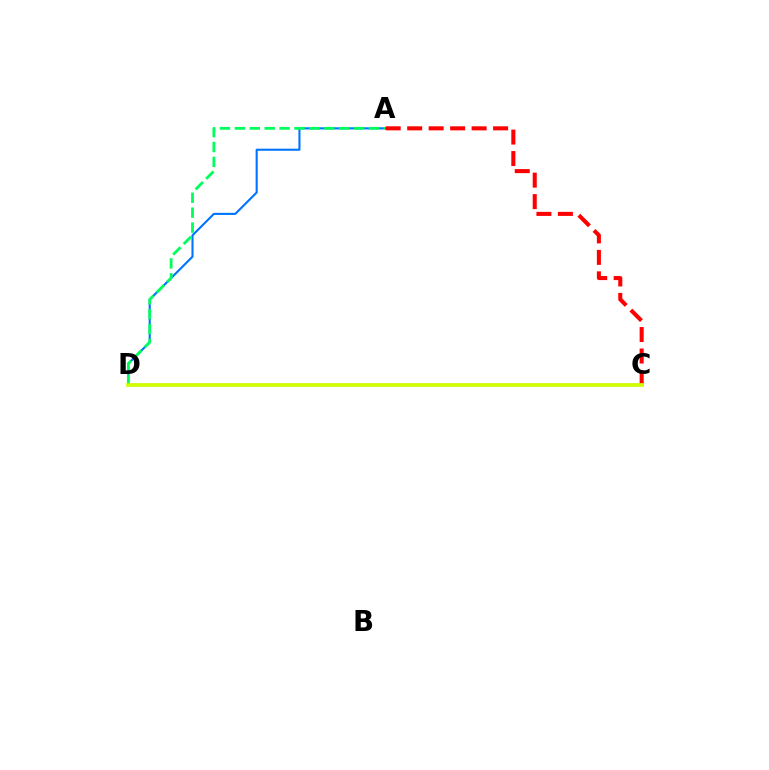{('A', 'D'): [{'color': '#0074ff', 'line_style': 'solid', 'thickness': 1.51}, {'color': '#00ff5c', 'line_style': 'dashed', 'thickness': 2.02}], ('A', 'C'): [{'color': '#ff0000', 'line_style': 'dashed', 'thickness': 2.92}], ('C', 'D'): [{'color': '#b900ff', 'line_style': 'solid', 'thickness': 1.68}, {'color': '#d1ff00', 'line_style': 'solid', 'thickness': 2.67}]}